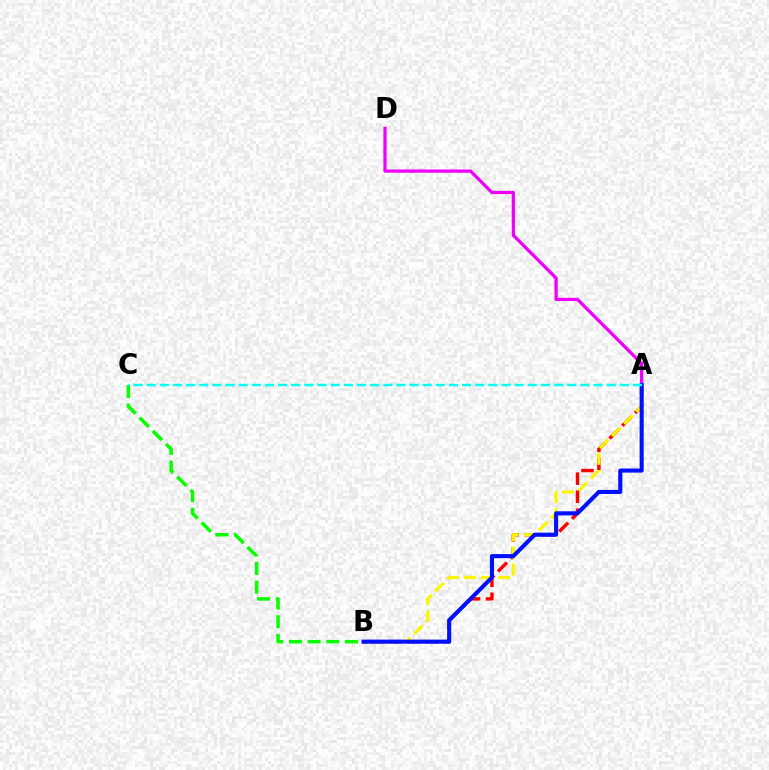{('A', 'B'): [{'color': '#ff0000', 'line_style': 'dashed', 'thickness': 2.45}, {'color': '#fcf500', 'line_style': 'dashed', 'thickness': 2.33}, {'color': '#0010ff', 'line_style': 'solid', 'thickness': 2.94}], ('B', 'C'): [{'color': '#08ff00', 'line_style': 'dashed', 'thickness': 2.54}], ('A', 'D'): [{'color': '#ee00ff', 'line_style': 'solid', 'thickness': 2.33}], ('A', 'C'): [{'color': '#00fff6', 'line_style': 'dashed', 'thickness': 1.79}]}